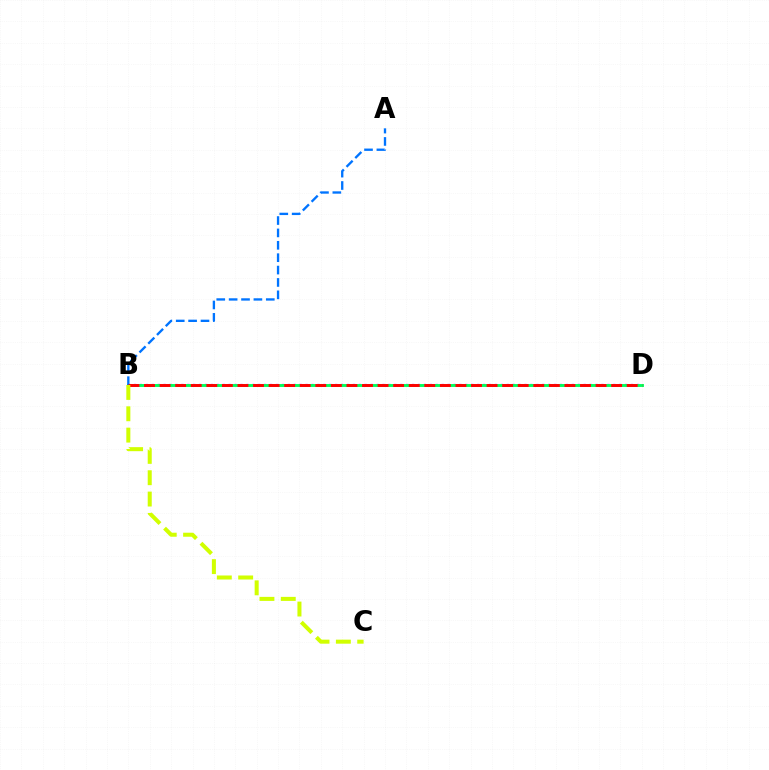{('B', 'D'): [{'color': '#b900ff', 'line_style': 'dotted', 'thickness': 1.61}, {'color': '#00ff5c', 'line_style': 'solid', 'thickness': 2.09}, {'color': '#ff0000', 'line_style': 'dashed', 'thickness': 2.12}], ('A', 'B'): [{'color': '#0074ff', 'line_style': 'dashed', 'thickness': 1.68}], ('B', 'C'): [{'color': '#d1ff00', 'line_style': 'dashed', 'thickness': 2.9}]}